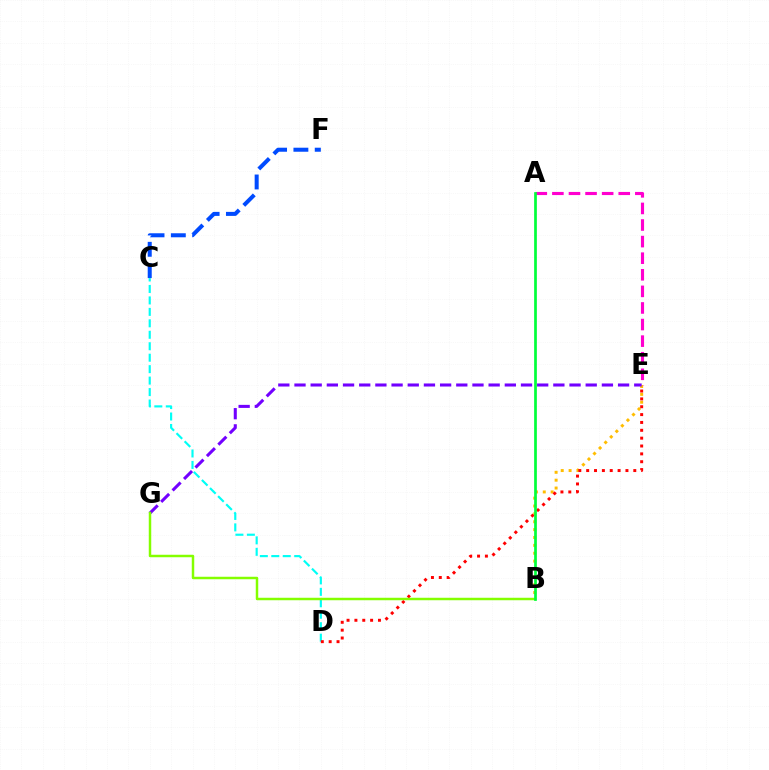{('C', 'F'): [{'color': '#004bff', 'line_style': 'dashed', 'thickness': 2.9}], ('C', 'D'): [{'color': '#00fff6', 'line_style': 'dashed', 'thickness': 1.56}], ('A', 'E'): [{'color': '#ff00cf', 'line_style': 'dashed', 'thickness': 2.25}], ('B', 'E'): [{'color': '#ffbd00', 'line_style': 'dotted', 'thickness': 2.14}], ('D', 'E'): [{'color': '#ff0000', 'line_style': 'dotted', 'thickness': 2.13}], ('E', 'G'): [{'color': '#7200ff', 'line_style': 'dashed', 'thickness': 2.2}], ('B', 'G'): [{'color': '#84ff00', 'line_style': 'solid', 'thickness': 1.78}], ('A', 'B'): [{'color': '#00ff39', 'line_style': 'solid', 'thickness': 1.95}]}